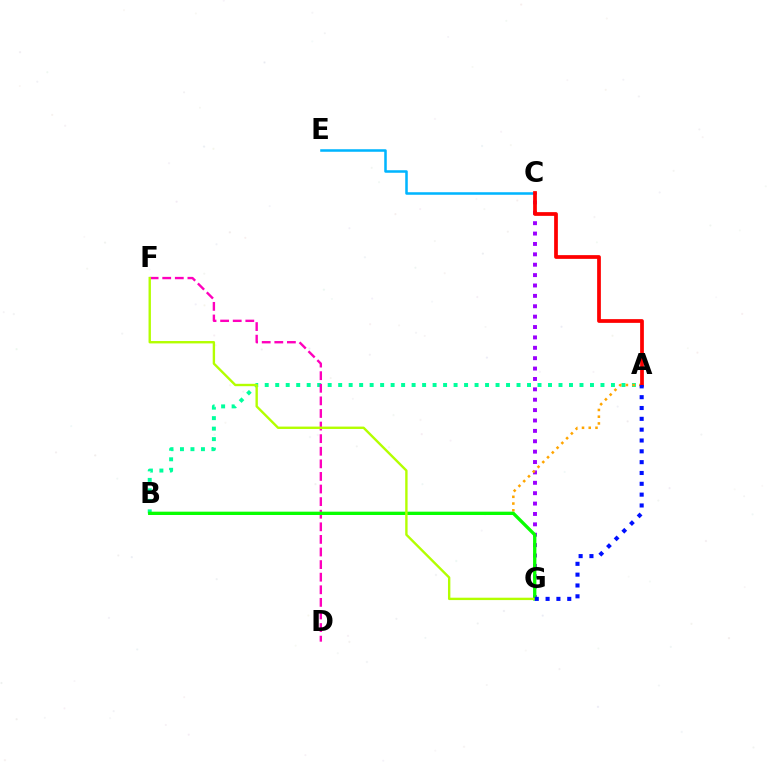{('A', 'B'): [{'color': '#00ff9d', 'line_style': 'dotted', 'thickness': 2.85}, {'color': '#ffa500', 'line_style': 'dotted', 'thickness': 1.83}], ('C', 'E'): [{'color': '#00b5ff', 'line_style': 'solid', 'thickness': 1.83}], ('C', 'G'): [{'color': '#9b00ff', 'line_style': 'dotted', 'thickness': 2.82}], ('D', 'F'): [{'color': '#ff00bd', 'line_style': 'dashed', 'thickness': 1.71}], ('A', 'C'): [{'color': '#ff0000', 'line_style': 'solid', 'thickness': 2.69}], ('B', 'G'): [{'color': '#08ff00', 'line_style': 'solid', 'thickness': 2.39}], ('F', 'G'): [{'color': '#b3ff00', 'line_style': 'solid', 'thickness': 1.72}], ('A', 'G'): [{'color': '#0010ff', 'line_style': 'dotted', 'thickness': 2.94}]}